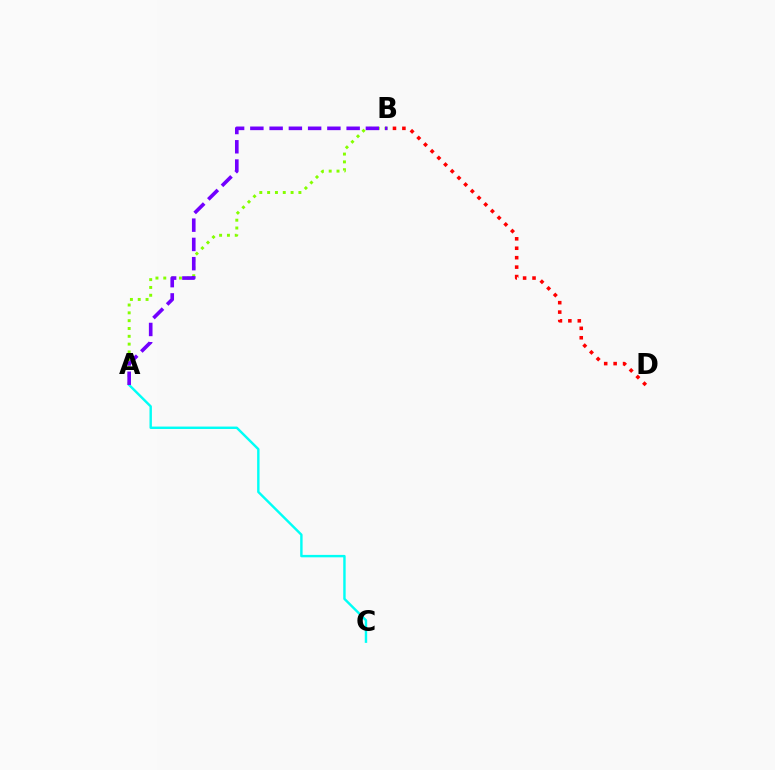{('A', 'B'): [{'color': '#84ff00', 'line_style': 'dotted', 'thickness': 2.13}, {'color': '#7200ff', 'line_style': 'dashed', 'thickness': 2.62}], ('B', 'D'): [{'color': '#ff0000', 'line_style': 'dotted', 'thickness': 2.56}], ('A', 'C'): [{'color': '#00fff6', 'line_style': 'solid', 'thickness': 1.74}]}